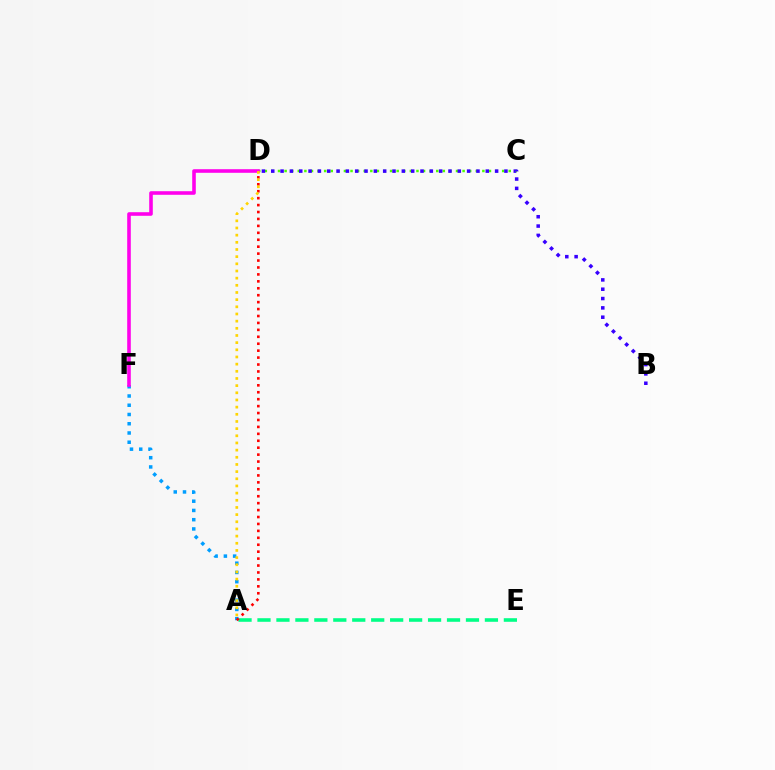{('A', 'E'): [{'color': '#00ff86', 'line_style': 'dashed', 'thickness': 2.57}], ('A', 'F'): [{'color': '#009eff', 'line_style': 'dotted', 'thickness': 2.51}], ('A', 'D'): [{'color': '#ff0000', 'line_style': 'dotted', 'thickness': 1.88}, {'color': '#ffd500', 'line_style': 'dotted', 'thickness': 1.95}], ('C', 'D'): [{'color': '#4fff00', 'line_style': 'dotted', 'thickness': 1.79}], ('B', 'D'): [{'color': '#3700ff', 'line_style': 'dotted', 'thickness': 2.53}], ('D', 'F'): [{'color': '#ff00ed', 'line_style': 'solid', 'thickness': 2.59}]}